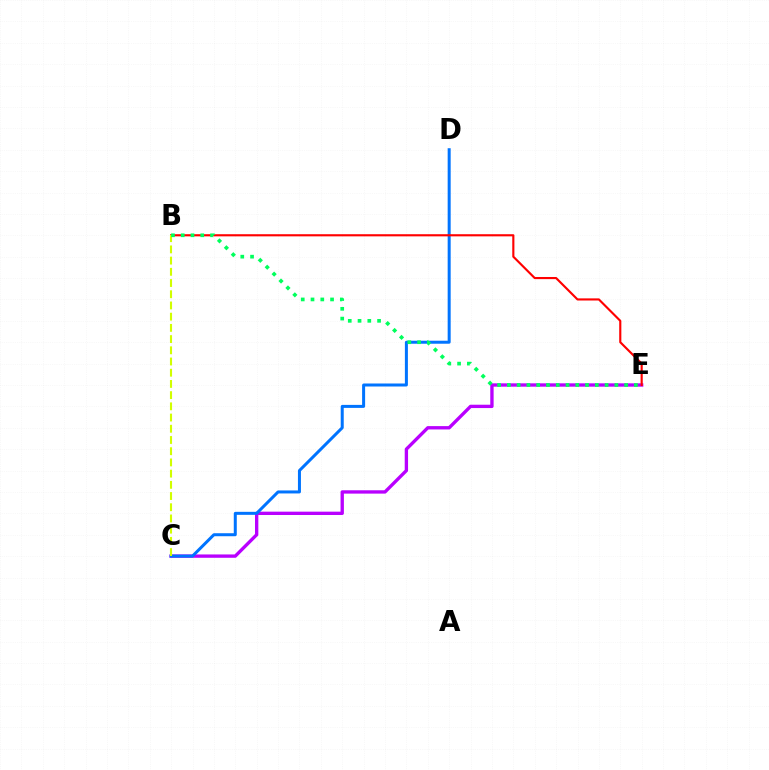{('C', 'E'): [{'color': '#b900ff', 'line_style': 'solid', 'thickness': 2.41}], ('C', 'D'): [{'color': '#0074ff', 'line_style': 'solid', 'thickness': 2.17}], ('B', 'E'): [{'color': '#ff0000', 'line_style': 'solid', 'thickness': 1.54}, {'color': '#00ff5c', 'line_style': 'dotted', 'thickness': 2.66}], ('B', 'C'): [{'color': '#d1ff00', 'line_style': 'dashed', 'thickness': 1.52}]}